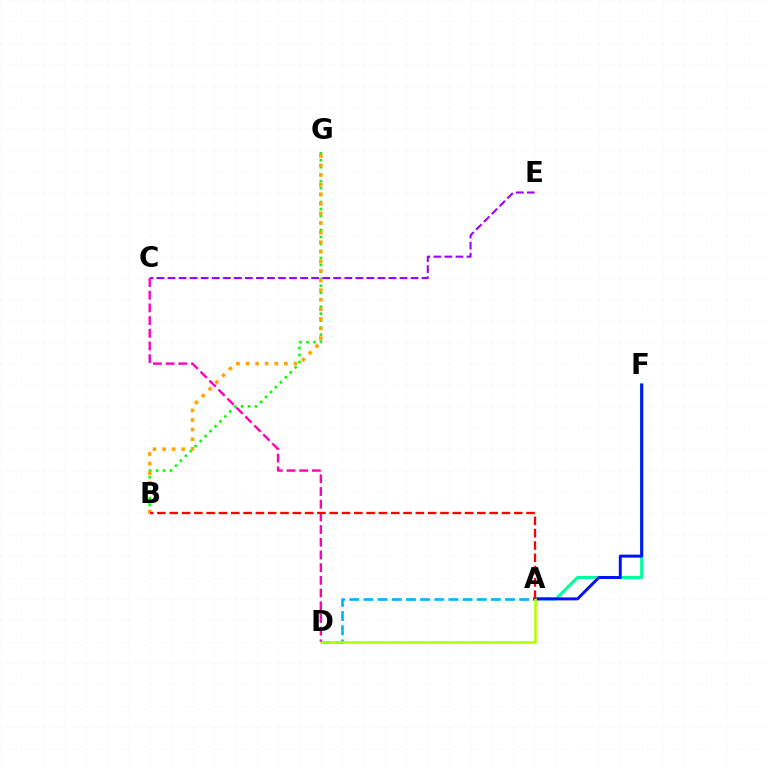{('A', 'D'): [{'color': '#00b5ff', 'line_style': 'dashed', 'thickness': 1.92}, {'color': '#b3ff00', 'line_style': 'solid', 'thickness': 1.85}], ('B', 'G'): [{'color': '#08ff00', 'line_style': 'dotted', 'thickness': 1.89}, {'color': '#ffa500', 'line_style': 'dotted', 'thickness': 2.61}], ('C', 'E'): [{'color': '#9b00ff', 'line_style': 'dashed', 'thickness': 1.5}], ('A', 'F'): [{'color': '#00ff9d', 'line_style': 'solid', 'thickness': 2.23}, {'color': '#0010ff', 'line_style': 'solid', 'thickness': 2.13}], ('C', 'D'): [{'color': '#ff00bd', 'line_style': 'dashed', 'thickness': 1.72}], ('A', 'B'): [{'color': '#ff0000', 'line_style': 'dashed', 'thickness': 1.67}]}